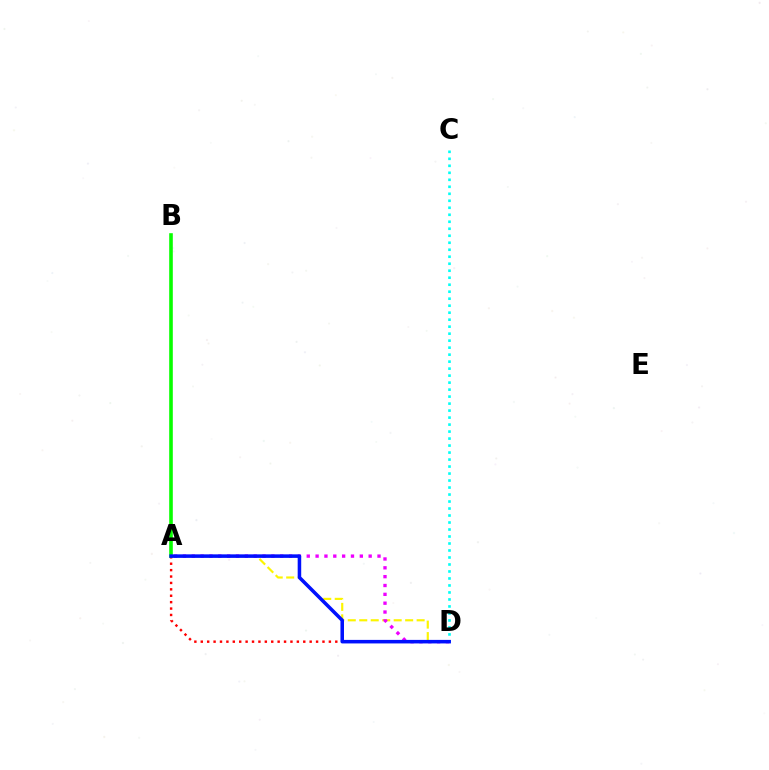{('A', 'D'): [{'color': '#fcf500', 'line_style': 'dashed', 'thickness': 1.56}, {'color': '#ff0000', 'line_style': 'dotted', 'thickness': 1.74}, {'color': '#ee00ff', 'line_style': 'dotted', 'thickness': 2.4}, {'color': '#0010ff', 'line_style': 'solid', 'thickness': 2.55}], ('A', 'B'): [{'color': '#08ff00', 'line_style': 'solid', 'thickness': 2.6}], ('C', 'D'): [{'color': '#00fff6', 'line_style': 'dotted', 'thickness': 1.9}]}